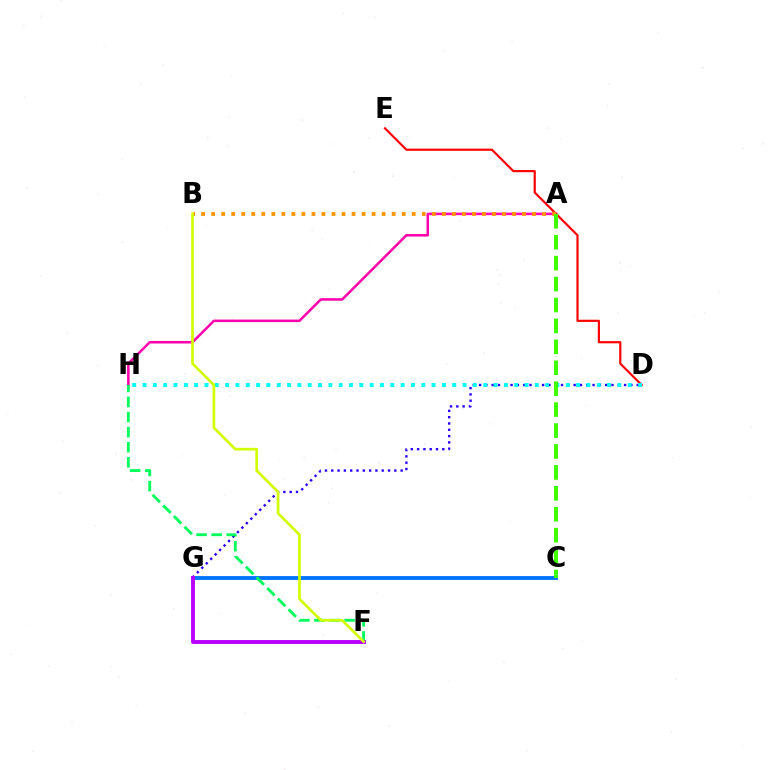{('A', 'H'): [{'color': '#ff00ac', 'line_style': 'solid', 'thickness': 1.83}], ('D', 'G'): [{'color': '#2500ff', 'line_style': 'dotted', 'thickness': 1.71}], ('D', 'E'): [{'color': '#ff0000', 'line_style': 'solid', 'thickness': 1.57}], ('C', 'G'): [{'color': '#0074ff', 'line_style': 'solid', 'thickness': 2.77}], ('D', 'H'): [{'color': '#00fff6', 'line_style': 'dotted', 'thickness': 2.8}], ('A', 'B'): [{'color': '#ff9400', 'line_style': 'dotted', 'thickness': 2.72}], ('A', 'C'): [{'color': '#3dff00', 'line_style': 'dashed', 'thickness': 2.84}], ('F', 'H'): [{'color': '#00ff5c', 'line_style': 'dashed', 'thickness': 2.05}], ('F', 'G'): [{'color': '#b900ff', 'line_style': 'solid', 'thickness': 2.81}], ('B', 'F'): [{'color': '#d1ff00', 'line_style': 'solid', 'thickness': 1.93}]}